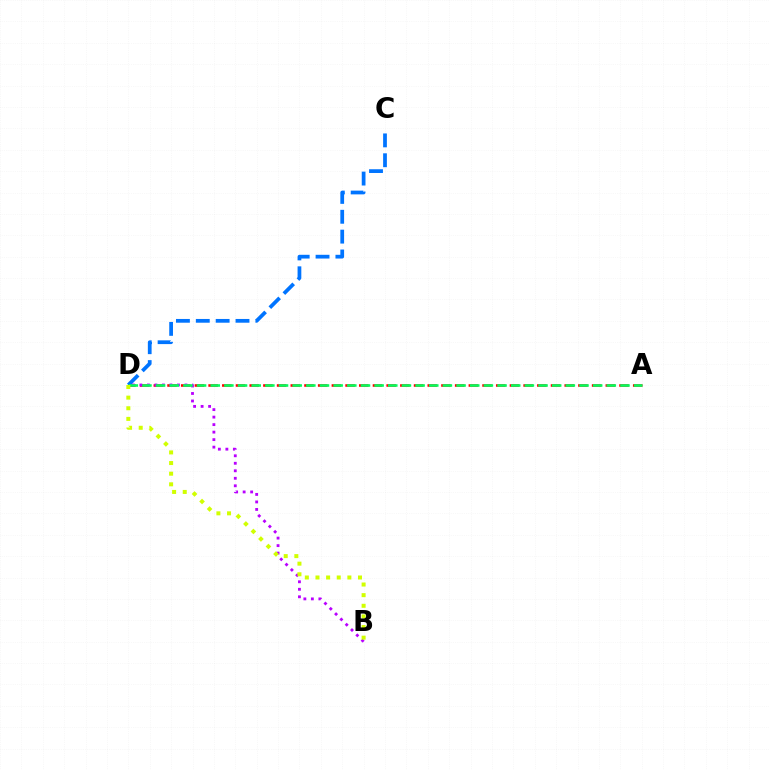{('A', 'D'): [{'color': '#ff0000', 'line_style': 'dashed', 'thickness': 1.86}, {'color': '#00ff5c', 'line_style': 'dashed', 'thickness': 1.86}], ('C', 'D'): [{'color': '#0074ff', 'line_style': 'dashed', 'thickness': 2.7}], ('B', 'D'): [{'color': '#b900ff', 'line_style': 'dotted', 'thickness': 2.04}, {'color': '#d1ff00', 'line_style': 'dotted', 'thickness': 2.89}]}